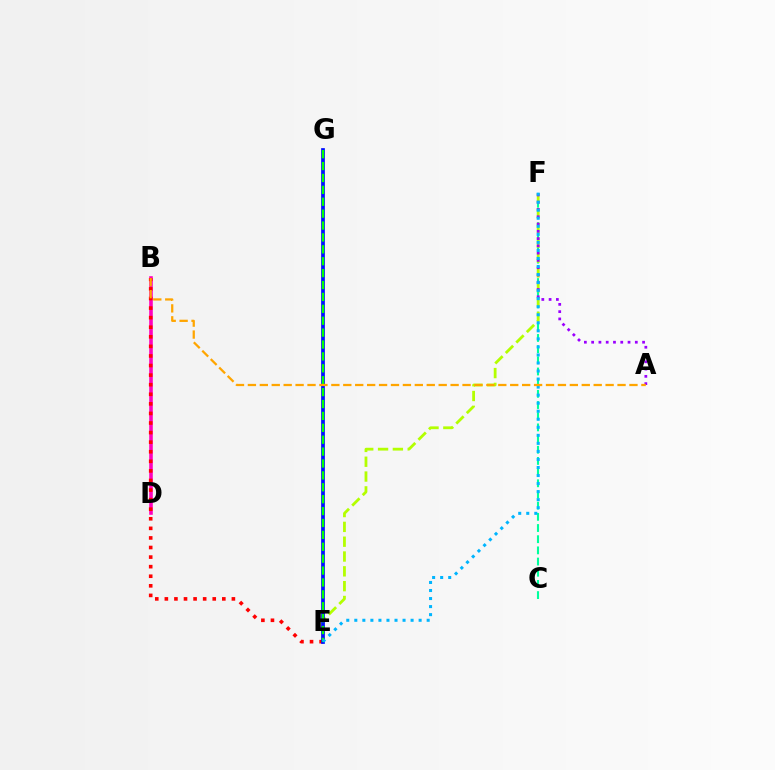{('C', 'F'): [{'color': '#00ff9d', 'line_style': 'dashed', 'thickness': 1.52}], ('B', 'D'): [{'color': '#ff00bd', 'line_style': 'solid', 'thickness': 2.58}], ('E', 'F'): [{'color': '#b3ff00', 'line_style': 'dashed', 'thickness': 2.01}, {'color': '#00b5ff', 'line_style': 'dotted', 'thickness': 2.18}], ('B', 'E'): [{'color': '#ff0000', 'line_style': 'dotted', 'thickness': 2.6}], ('E', 'G'): [{'color': '#0010ff', 'line_style': 'solid', 'thickness': 2.68}, {'color': '#08ff00', 'line_style': 'dashed', 'thickness': 1.62}], ('A', 'F'): [{'color': '#9b00ff', 'line_style': 'dotted', 'thickness': 1.98}], ('A', 'B'): [{'color': '#ffa500', 'line_style': 'dashed', 'thickness': 1.62}]}